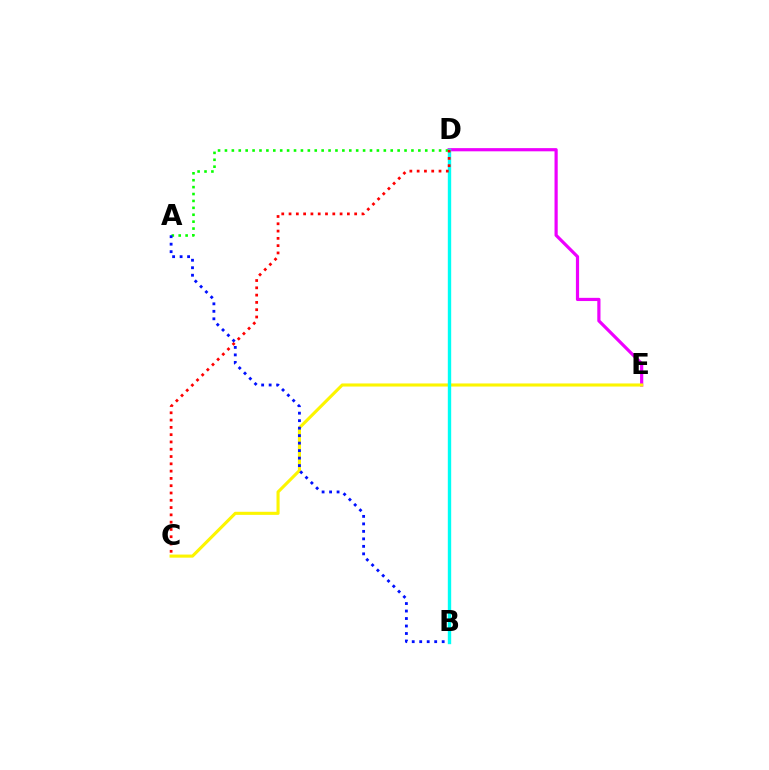{('D', 'E'): [{'color': '#ee00ff', 'line_style': 'solid', 'thickness': 2.3}], ('A', 'D'): [{'color': '#08ff00', 'line_style': 'dotted', 'thickness': 1.88}], ('C', 'E'): [{'color': '#fcf500', 'line_style': 'solid', 'thickness': 2.23}], ('B', 'D'): [{'color': '#00fff6', 'line_style': 'solid', 'thickness': 2.43}], ('C', 'D'): [{'color': '#ff0000', 'line_style': 'dotted', 'thickness': 1.98}], ('A', 'B'): [{'color': '#0010ff', 'line_style': 'dotted', 'thickness': 2.04}]}